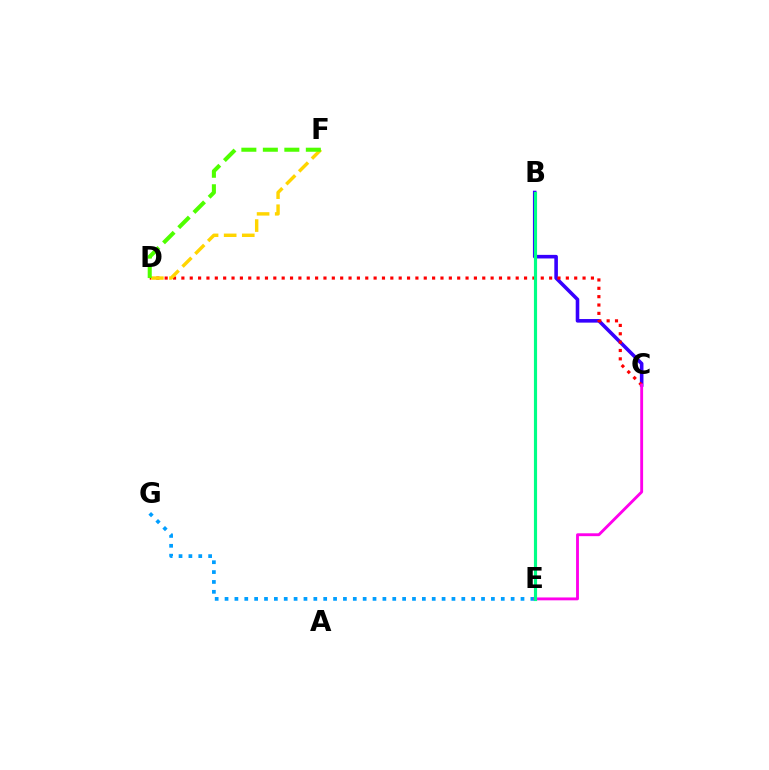{('E', 'G'): [{'color': '#009eff', 'line_style': 'dotted', 'thickness': 2.68}], ('B', 'C'): [{'color': '#3700ff', 'line_style': 'solid', 'thickness': 2.58}], ('C', 'D'): [{'color': '#ff0000', 'line_style': 'dotted', 'thickness': 2.27}], ('D', 'F'): [{'color': '#ffd500', 'line_style': 'dashed', 'thickness': 2.46}, {'color': '#4fff00', 'line_style': 'dashed', 'thickness': 2.92}], ('C', 'E'): [{'color': '#ff00ed', 'line_style': 'solid', 'thickness': 2.06}], ('B', 'E'): [{'color': '#00ff86', 'line_style': 'solid', 'thickness': 2.26}]}